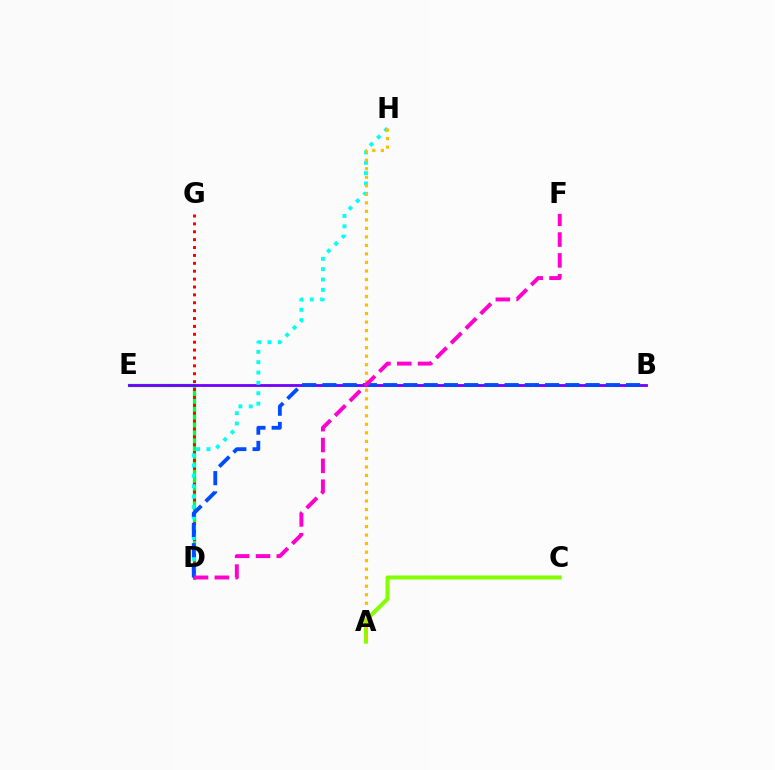{('D', 'E'): [{'color': '#00ff39', 'line_style': 'solid', 'thickness': 2.35}], ('B', 'E'): [{'color': '#7200ff', 'line_style': 'solid', 'thickness': 2.02}], ('D', 'G'): [{'color': '#ff0000', 'line_style': 'dotted', 'thickness': 2.14}], ('D', 'H'): [{'color': '#00fff6', 'line_style': 'dotted', 'thickness': 2.81}], ('A', 'C'): [{'color': '#84ff00', 'line_style': 'solid', 'thickness': 2.89}], ('B', 'D'): [{'color': '#004bff', 'line_style': 'dashed', 'thickness': 2.75}], ('A', 'H'): [{'color': '#ffbd00', 'line_style': 'dotted', 'thickness': 2.31}], ('D', 'F'): [{'color': '#ff00cf', 'line_style': 'dashed', 'thickness': 2.83}]}